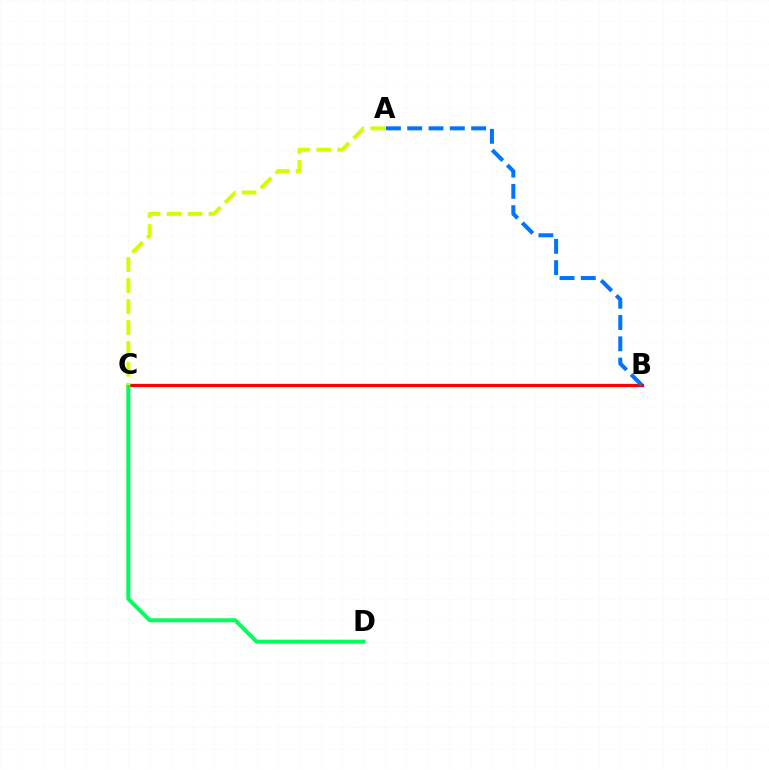{('B', 'C'): [{'color': '#b900ff', 'line_style': 'solid', 'thickness': 1.85}, {'color': '#ff0000', 'line_style': 'solid', 'thickness': 2.35}], ('A', 'B'): [{'color': '#0074ff', 'line_style': 'dashed', 'thickness': 2.89}], ('C', 'D'): [{'color': '#00ff5c', 'line_style': 'solid', 'thickness': 2.86}], ('A', 'C'): [{'color': '#d1ff00', 'line_style': 'dashed', 'thickness': 2.85}]}